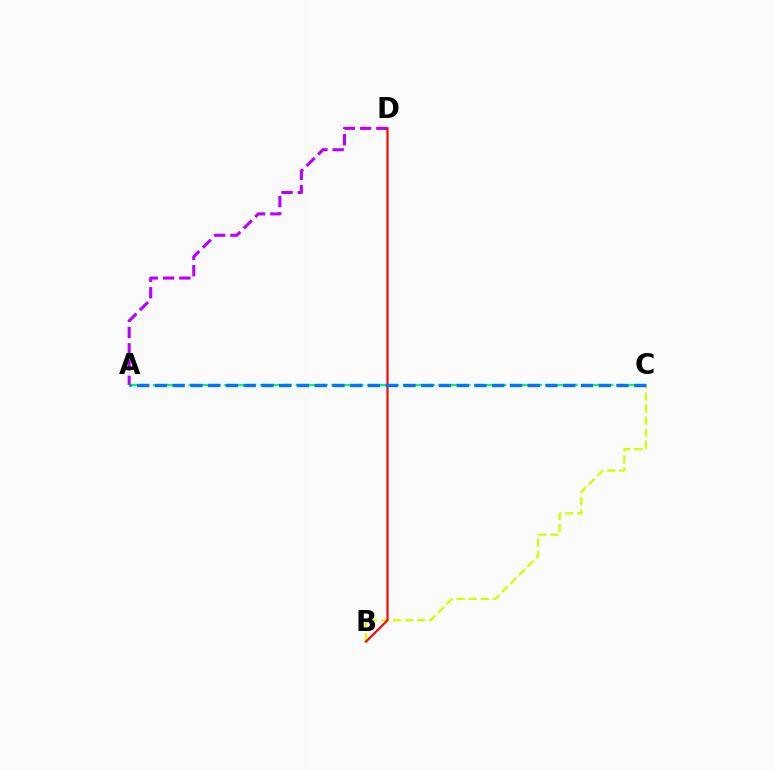{('A', 'D'): [{'color': '#b900ff', 'line_style': 'dashed', 'thickness': 2.21}], ('B', 'C'): [{'color': '#d1ff00', 'line_style': 'dashed', 'thickness': 1.64}], ('A', 'C'): [{'color': '#00ff5c', 'line_style': 'dashed', 'thickness': 1.62}, {'color': '#0074ff', 'line_style': 'dashed', 'thickness': 2.41}], ('B', 'D'): [{'color': '#ff0000', 'line_style': 'solid', 'thickness': 1.55}]}